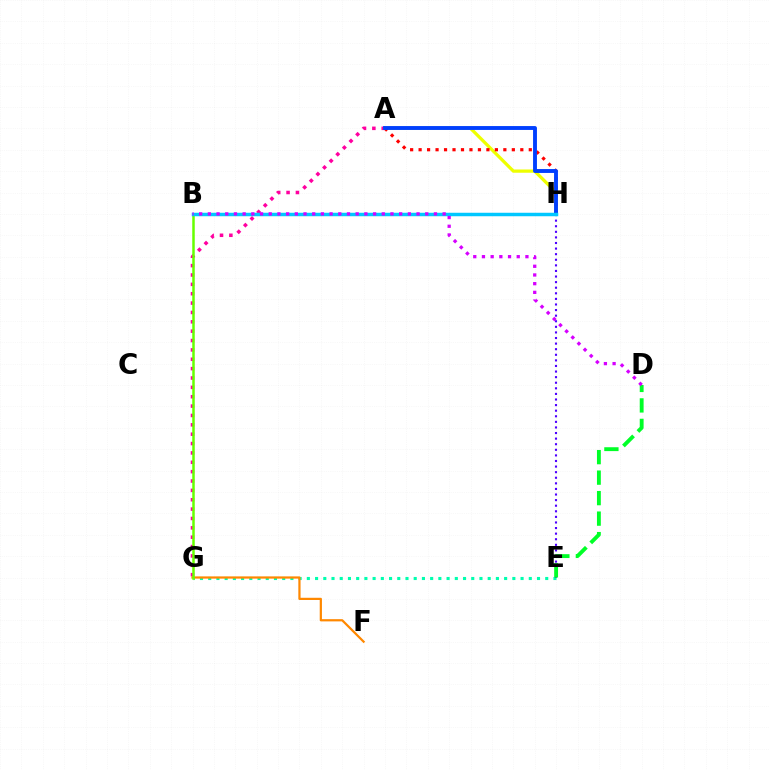{('E', 'G'): [{'color': '#00ffaf', 'line_style': 'dotted', 'thickness': 2.23}], ('E', 'H'): [{'color': '#4f00ff', 'line_style': 'dotted', 'thickness': 1.52}], ('A', 'G'): [{'color': '#ff00a0', 'line_style': 'dotted', 'thickness': 2.54}], ('F', 'G'): [{'color': '#ff8800', 'line_style': 'solid', 'thickness': 1.6}], ('A', 'H'): [{'color': '#eeff00', 'line_style': 'solid', 'thickness': 2.34}, {'color': '#ff0000', 'line_style': 'dotted', 'thickness': 2.3}, {'color': '#003fff', 'line_style': 'solid', 'thickness': 2.79}], ('B', 'G'): [{'color': '#66ff00', 'line_style': 'solid', 'thickness': 1.8}], ('D', 'E'): [{'color': '#00ff27', 'line_style': 'dashed', 'thickness': 2.78}], ('B', 'H'): [{'color': '#00c7ff', 'line_style': 'solid', 'thickness': 2.5}], ('B', 'D'): [{'color': '#d600ff', 'line_style': 'dotted', 'thickness': 2.36}]}